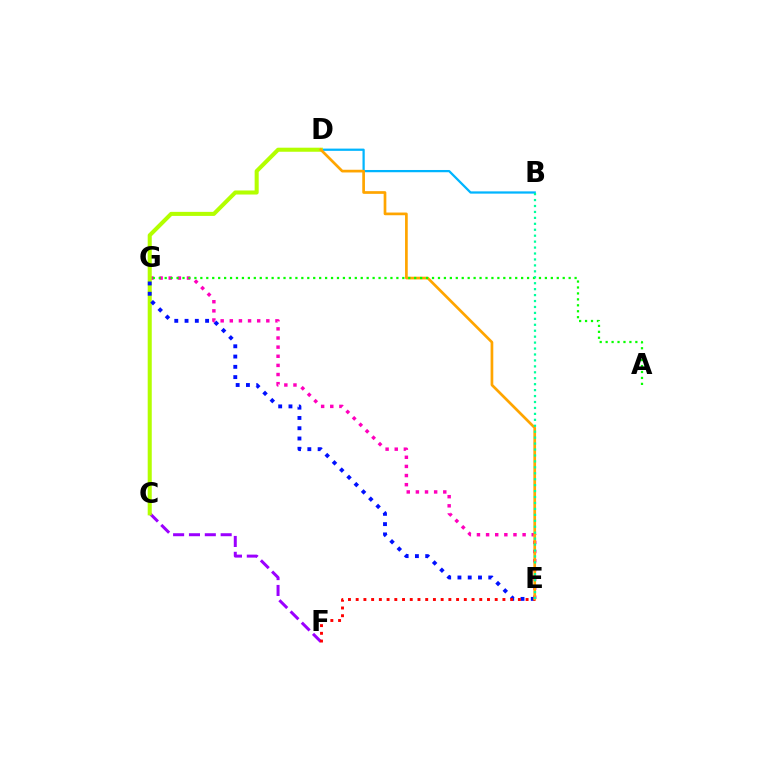{('B', 'D'): [{'color': '#00b5ff', 'line_style': 'solid', 'thickness': 1.62}], ('C', 'F'): [{'color': '#9b00ff', 'line_style': 'dashed', 'thickness': 2.15}], ('E', 'G'): [{'color': '#ff00bd', 'line_style': 'dotted', 'thickness': 2.48}, {'color': '#0010ff', 'line_style': 'dotted', 'thickness': 2.79}], ('C', 'D'): [{'color': '#b3ff00', 'line_style': 'solid', 'thickness': 2.92}], ('E', 'F'): [{'color': '#ff0000', 'line_style': 'dotted', 'thickness': 2.1}], ('D', 'E'): [{'color': '#ffa500', 'line_style': 'solid', 'thickness': 1.94}], ('A', 'G'): [{'color': '#08ff00', 'line_style': 'dotted', 'thickness': 1.61}], ('B', 'E'): [{'color': '#00ff9d', 'line_style': 'dotted', 'thickness': 1.61}]}